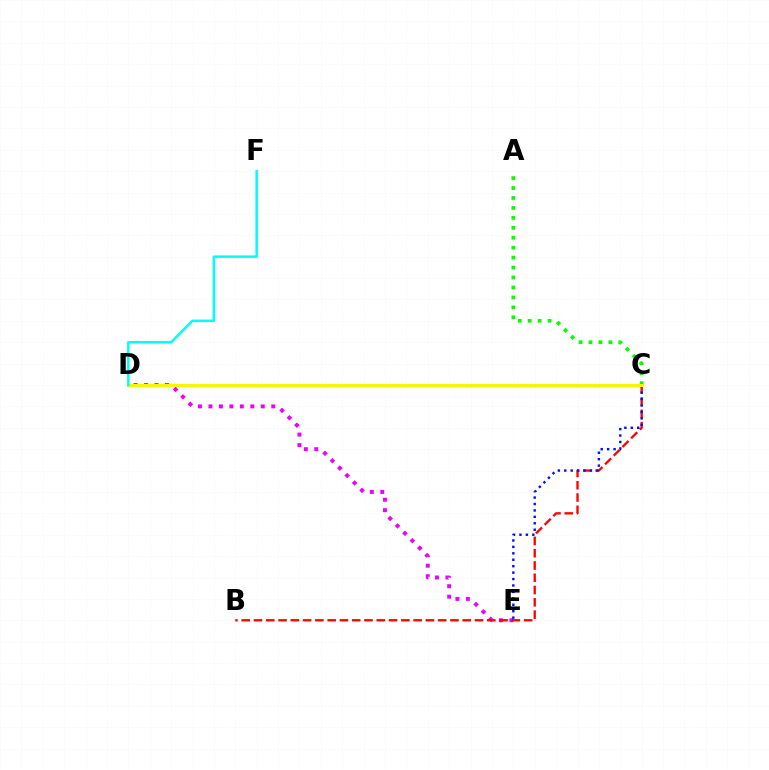{('D', 'E'): [{'color': '#ee00ff', 'line_style': 'dotted', 'thickness': 2.84}], ('B', 'C'): [{'color': '#ff0000', 'line_style': 'dashed', 'thickness': 1.67}], ('C', 'E'): [{'color': '#0010ff', 'line_style': 'dotted', 'thickness': 1.75}], ('A', 'C'): [{'color': '#08ff00', 'line_style': 'dotted', 'thickness': 2.7}], ('C', 'D'): [{'color': '#fcf500', 'line_style': 'solid', 'thickness': 2.21}], ('D', 'F'): [{'color': '#00fff6', 'line_style': 'solid', 'thickness': 1.81}]}